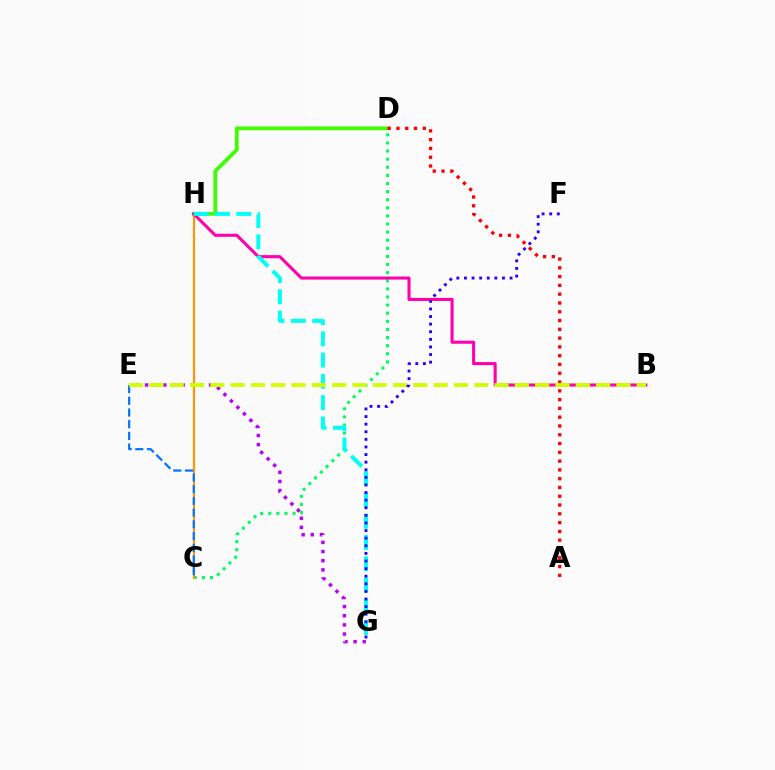{('C', 'D'): [{'color': '#00ff5c', 'line_style': 'dotted', 'thickness': 2.2}], ('C', 'H'): [{'color': '#ff9400', 'line_style': 'solid', 'thickness': 1.55}], ('D', 'H'): [{'color': '#3dff00', 'line_style': 'solid', 'thickness': 2.7}], ('B', 'H'): [{'color': '#ff00ac', 'line_style': 'solid', 'thickness': 2.21}], ('C', 'E'): [{'color': '#0074ff', 'line_style': 'dashed', 'thickness': 1.59}], ('E', 'G'): [{'color': '#b900ff', 'line_style': 'dotted', 'thickness': 2.48}], ('A', 'D'): [{'color': '#ff0000', 'line_style': 'dotted', 'thickness': 2.39}], ('G', 'H'): [{'color': '#00fff6', 'line_style': 'dashed', 'thickness': 2.89}], ('B', 'E'): [{'color': '#d1ff00', 'line_style': 'dashed', 'thickness': 2.76}], ('F', 'G'): [{'color': '#2500ff', 'line_style': 'dotted', 'thickness': 2.07}]}